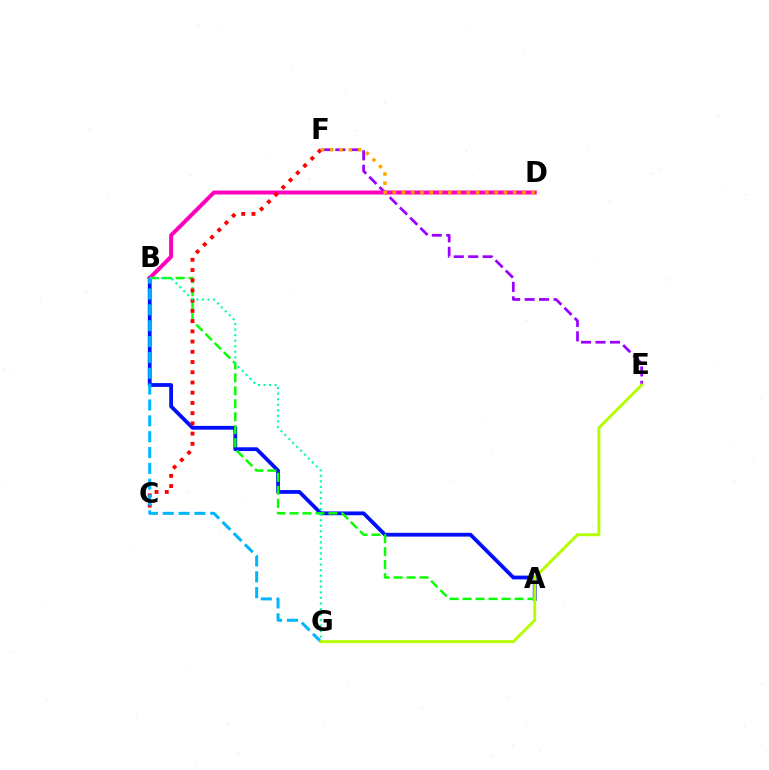{('E', 'F'): [{'color': '#9b00ff', 'line_style': 'dashed', 'thickness': 1.96}], ('A', 'B'): [{'color': '#0010ff', 'line_style': 'solid', 'thickness': 2.73}, {'color': '#08ff00', 'line_style': 'dashed', 'thickness': 1.76}], ('B', 'D'): [{'color': '#ff00bd', 'line_style': 'solid', 'thickness': 2.87}], ('C', 'F'): [{'color': '#ff0000', 'line_style': 'dotted', 'thickness': 2.78}], ('D', 'F'): [{'color': '#ffa500', 'line_style': 'dotted', 'thickness': 2.52}], ('B', 'G'): [{'color': '#00ff9d', 'line_style': 'dotted', 'thickness': 1.51}, {'color': '#00b5ff', 'line_style': 'dashed', 'thickness': 2.15}], ('E', 'G'): [{'color': '#b3ff00', 'line_style': 'solid', 'thickness': 2.11}]}